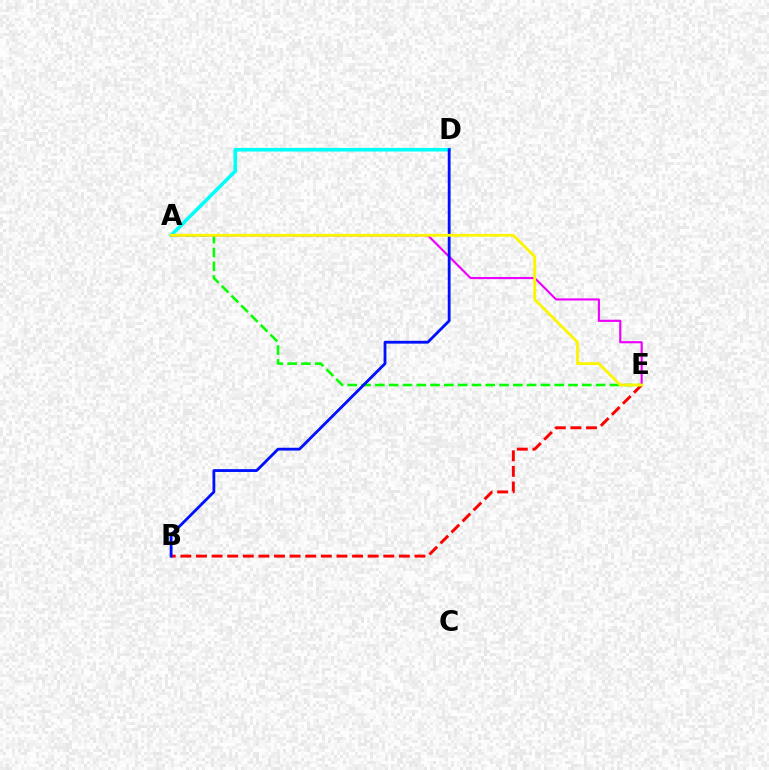{('A', 'D'): [{'color': '#00fff6', 'line_style': 'solid', 'thickness': 2.59}], ('B', 'E'): [{'color': '#ff0000', 'line_style': 'dashed', 'thickness': 2.12}], ('A', 'E'): [{'color': '#08ff00', 'line_style': 'dashed', 'thickness': 1.87}, {'color': '#ee00ff', 'line_style': 'solid', 'thickness': 1.55}, {'color': '#fcf500', 'line_style': 'solid', 'thickness': 2.03}], ('B', 'D'): [{'color': '#0010ff', 'line_style': 'solid', 'thickness': 2.03}]}